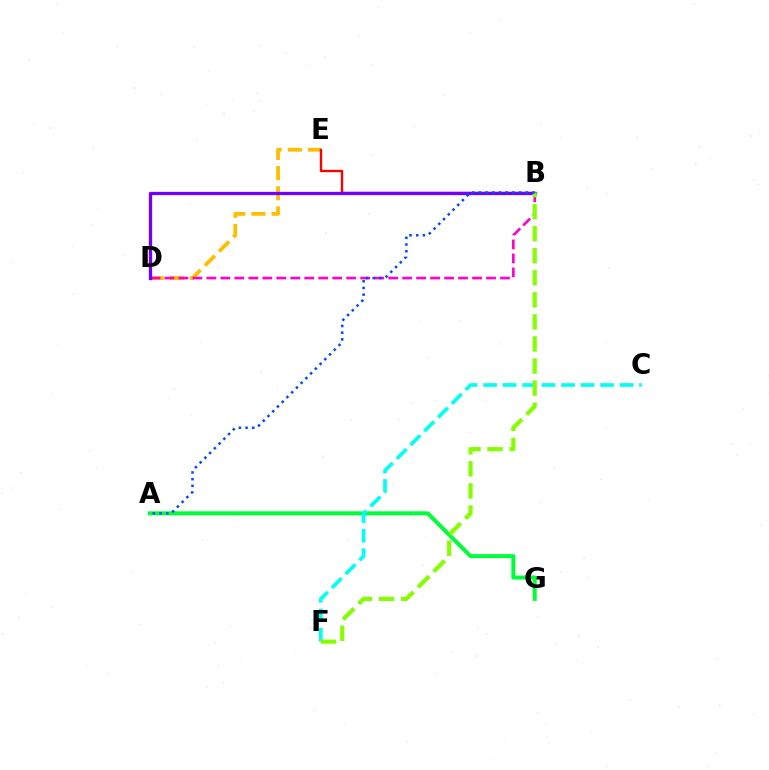{('A', 'G'): [{'color': '#00ff39', 'line_style': 'solid', 'thickness': 2.86}], ('D', 'E'): [{'color': '#ffbd00', 'line_style': 'dashed', 'thickness': 2.73}], ('B', 'D'): [{'color': '#ff00cf', 'line_style': 'dashed', 'thickness': 1.9}, {'color': '#7200ff', 'line_style': 'solid', 'thickness': 2.37}], ('C', 'F'): [{'color': '#00fff6', 'line_style': 'dashed', 'thickness': 2.65}], ('B', 'E'): [{'color': '#ff0000', 'line_style': 'solid', 'thickness': 1.7}], ('B', 'F'): [{'color': '#84ff00', 'line_style': 'dashed', 'thickness': 3.0}], ('A', 'B'): [{'color': '#004bff', 'line_style': 'dotted', 'thickness': 1.82}]}